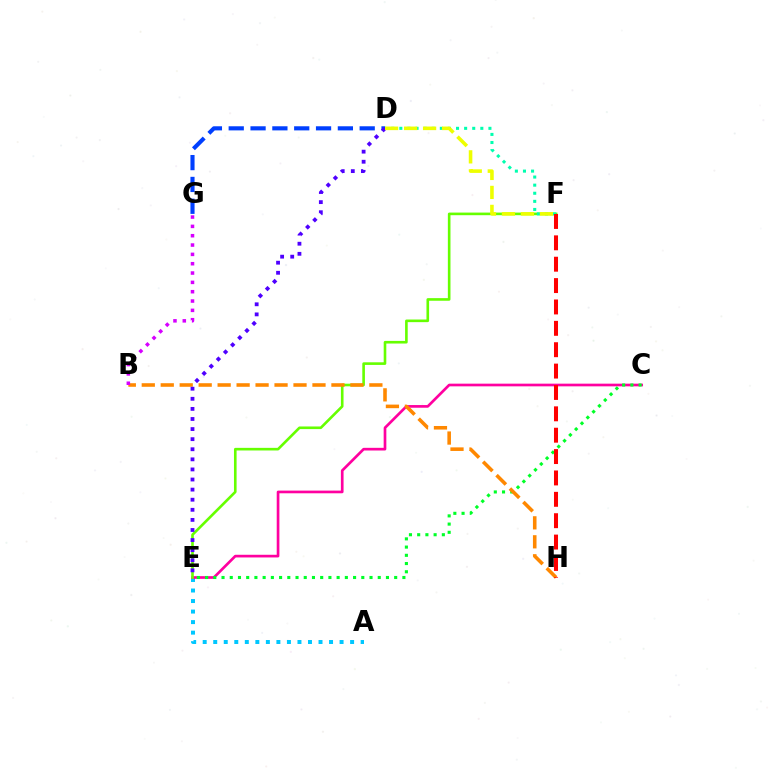{('A', 'E'): [{'color': '#00c7ff', 'line_style': 'dotted', 'thickness': 2.86}], ('C', 'E'): [{'color': '#ff00a0', 'line_style': 'solid', 'thickness': 1.93}, {'color': '#00ff27', 'line_style': 'dotted', 'thickness': 2.23}], ('E', 'F'): [{'color': '#66ff00', 'line_style': 'solid', 'thickness': 1.89}], ('B', 'H'): [{'color': '#ff8800', 'line_style': 'dashed', 'thickness': 2.58}], ('D', 'G'): [{'color': '#003fff', 'line_style': 'dashed', 'thickness': 2.97}], ('D', 'F'): [{'color': '#00ffaf', 'line_style': 'dotted', 'thickness': 2.2}, {'color': '#eeff00', 'line_style': 'dashed', 'thickness': 2.58}], ('D', 'E'): [{'color': '#4f00ff', 'line_style': 'dotted', 'thickness': 2.74}], ('B', 'G'): [{'color': '#d600ff', 'line_style': 'dotted', 'thickness': 2.54}], ('F', 'H'): [{'color': '#ff0000', 'line_style': 'dashed', 'thickness': 2.9}]}